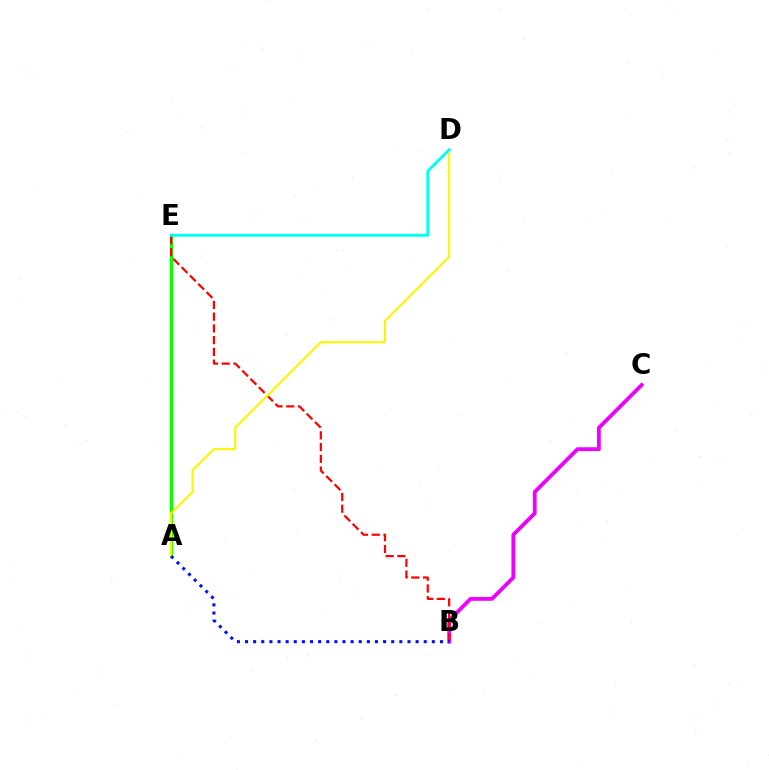{('A', 'E'): [{'color': '#08ff00', 'line_style': 'solid', 'thickness': 2.28}], ('B', 'C'): [{'color': '#ee00ff', 'line_style': 'solid', 'thickness': 2.74}], ('B', 'E'): [{'color': '#ff0000', 'line_style': 'dashed', 'thickness': 1.6}], ('A', 'D'): [{'color': '#fcf500', 'line_style': 'solid', 'thickness': 1.53}], ('A', 'B'): [{'color': '#0010ff', 'line_style': 'dotted', 'thickness': 2.21}], ('D', 'E'): [{'color': '#00fff6', 'line_style': 'solid', 'thickness': 2.07}]}